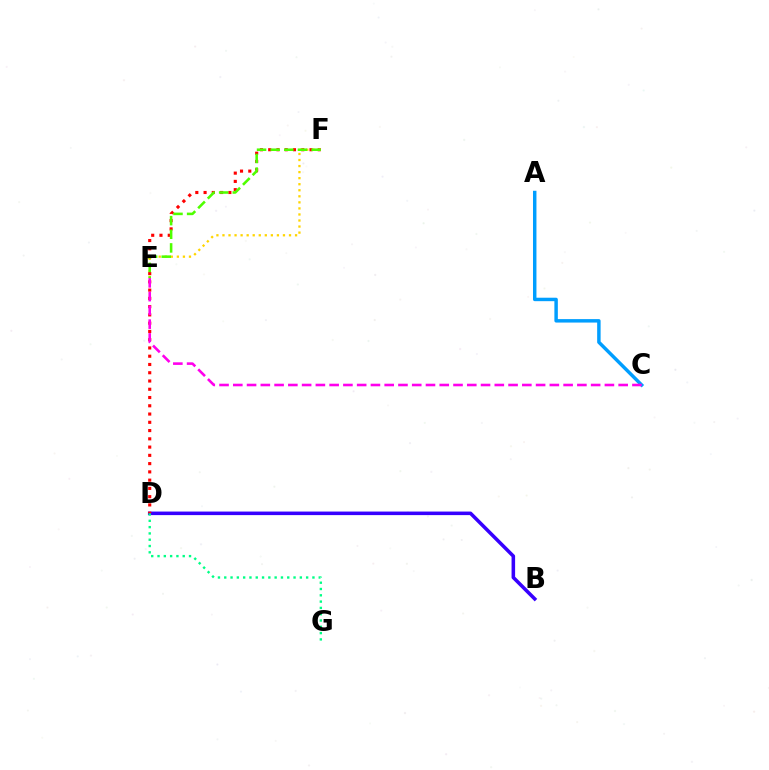{('B', 'D'): [{'color': '#3700ff', 'line_style': 'solid', 'thickness': 2.56}], ('D', 'F'): [{'color': '#ff0000', 'line_style': 'dotted', 'thickness': 2.24}], ('A', 'C'): [{'color': '#009eff', 'line_style': 'solid', 'thickness': 2.49}], ('C', 'E'): [{'color': '#ff00ed', 'line_style': 'dashed', 'thickness': 1.87}], ('E', 'F'): [{'color': '#ffd500', 'line_style': 'dotted', 'thickness': 1.64}, {'color': '#4fff00', 'line_style': 'dashed', 'thickness': 1.85}], ('D', 'G'): [{'color': '#00ff86', 'line_style': 'dotted', 'thickness': 1.71}]}